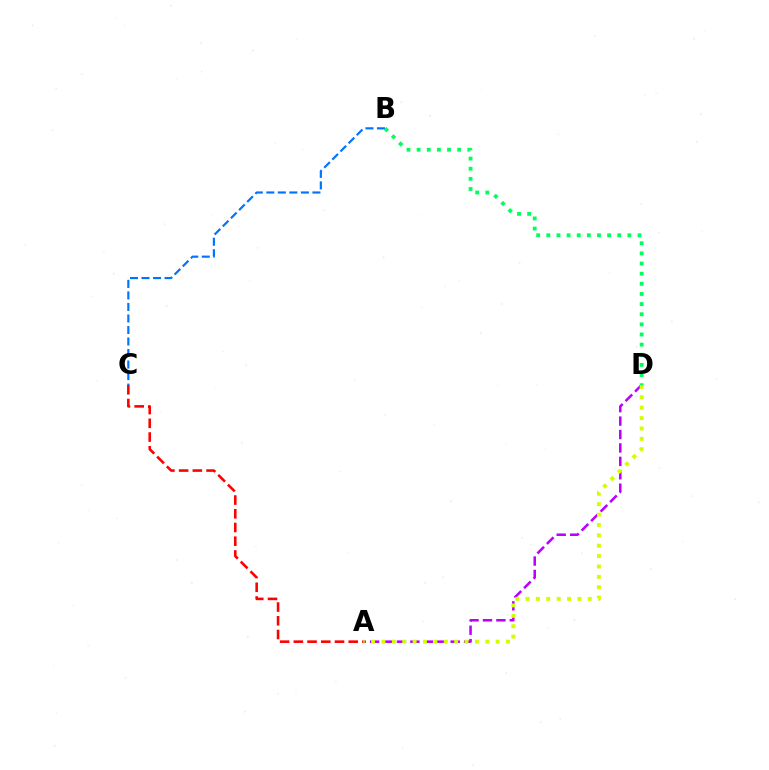{('B', 'C'): [{'color': '#0074ff', 'line_style': 'dashed', 'thickness': 1.56}], ('A', 'D'): [{'color': '#b900ff', 'line_style': 'dashed', 'thickness': 1.82}, {'color': '#d1ff00', 'line_style': 'dotted', 'thickness': 2.82}], ('A', 'C'): [{'color': '#ff0000', 'line_style': 'dashed', 'thickness': 1.86}], ('B', 'D'): [{'color': '#00ff5c', 'line_style': 'dotted', 'thickness': 2.75}]}